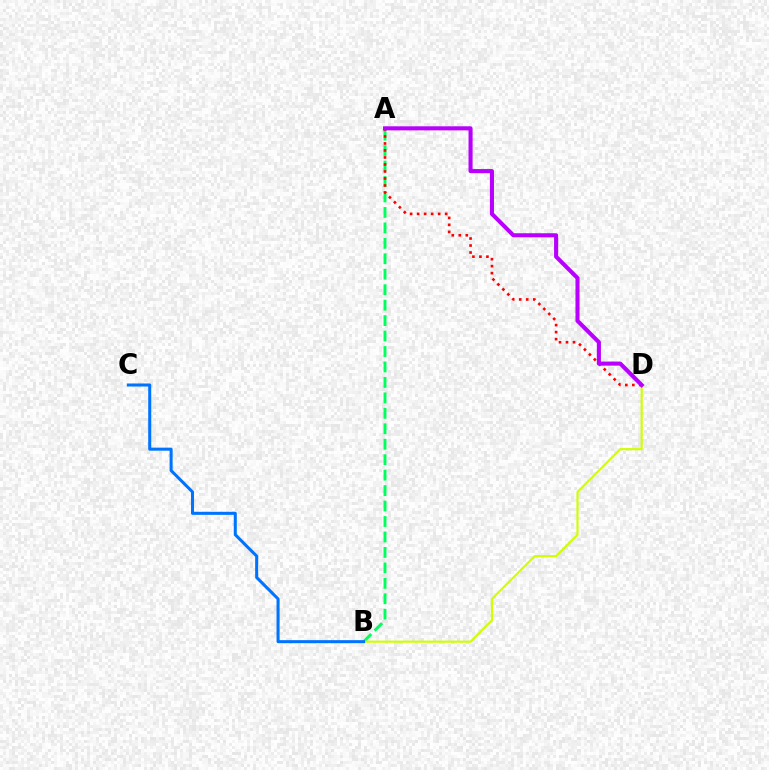{('A', 'B'): [{'color': '#00ff5c', 'line_style': 'dashed', 'thickness': 2.1}], ('B', 'D'): [{'color': '#d1ff00', 'line_style': 'solid', 'thickness': 1.55}], ('A', 'D'): [{'color': '#ff0000', 'line_style': 'dotted', 'thickness': 1.9}, {'color': '#b900ff', 'line_style': 'solid', 'thickness': 2.93}], ('B', 'C'): [{'color': '#0074ff', 'line_style': 'solid', 'thickness': 2.19}]}